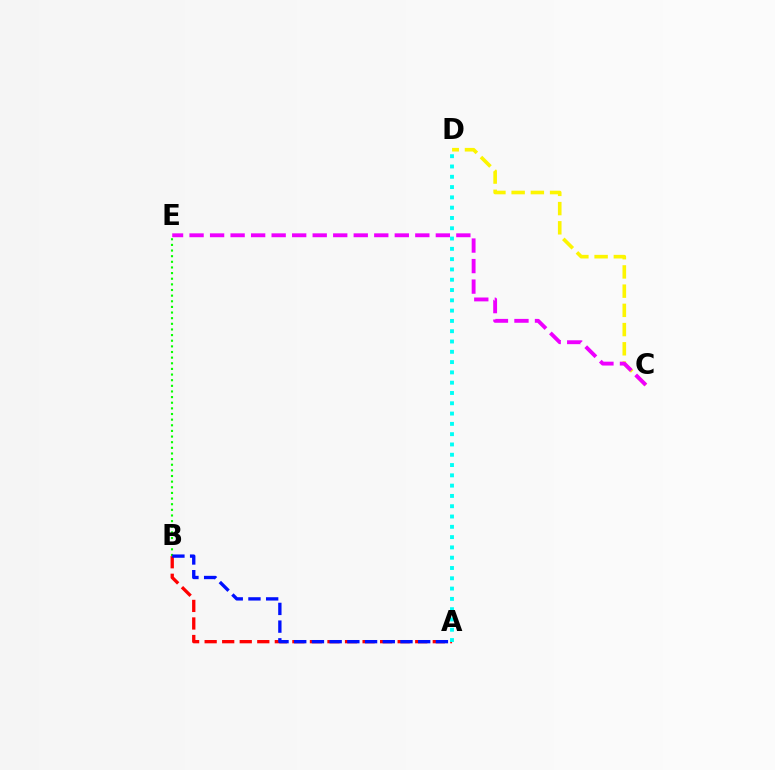{('B', 'E'): [{'color': '#08ff00', 'line_style': 'dotted', 'thickness': 1.53}], ('A', 'B'): [{'color': '#ff0000', 'line_style': 'dashed', 'thickness': 2.38}, {'color': '#0010ff', 'line_style': 'dashed', 'thickness': 2.41}], ('C', 'D'): [{'color': '#fcf500', 'line_style': 'dashed', 'thickness': 2.61}], ('C', 'E'): [{'color': '#ee00ff', 'line_style': 'dashed', 'thickness': 2.79}], ('A', 'D'): [{'color': '#00fff6', 'line_style': 'dotted', 'thickness': 2.8}]}